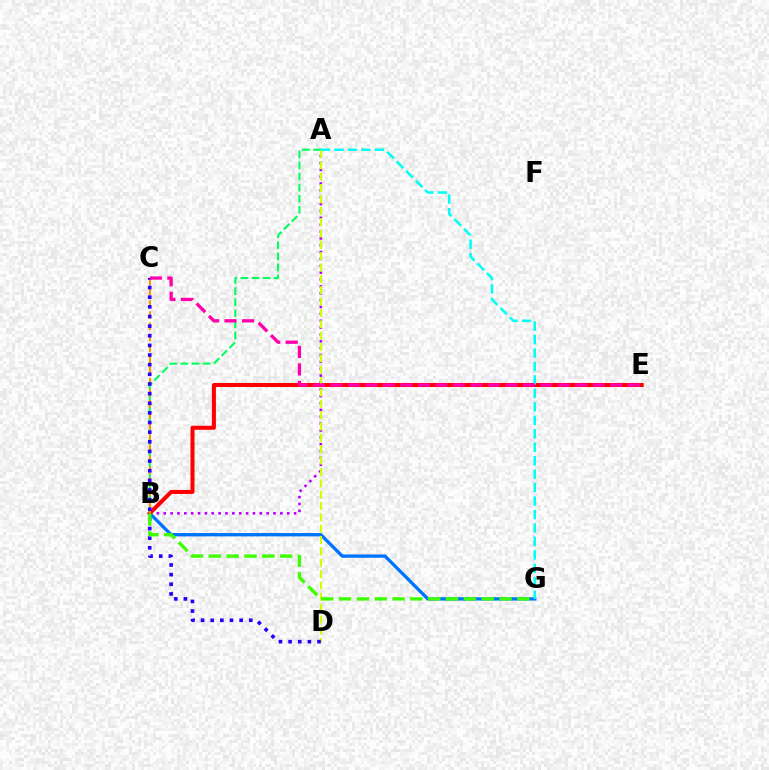{('A', 'B'): [{'color': '#b900ff', 'line_style': 'dotted', 'thickness': 1.86}, {'color': '#00ff5c', 'line_style': 'dashed', 'thickness': 1.51}], ('B', 'G'): [{'color': '#0074ff', 'line_style': 'solid', 'thickness': 2.39}, {'color': '#3dff00', 'line_style': 'dashed', 'thickness': 2.42}], ('B', 'E'): [{'color': '#ff0000', 'line_style': 'solid', 'thickness': 2.91}], ('A', 'D'): [{'color': '#d1ff00', 'line_style': 'dashed', 'thickness': 1.54}], ('B', 'C'): [{'color': '#ff9400', 'line_style': 'dashed', 'thickness': 1.51}], ('A', 'G'): [{'color': '#00fff6', 'line_style': 'dashed', 'thickness': 1.83}], ('C', 'D'): [{'color': '#2500ff', 'line_style': 'dotted', 'thickness': 2.62}], ('C', 'E'): [{'color': '#ff00ac', 'line_style': 'dashed', 'thickness': 2.38}]}